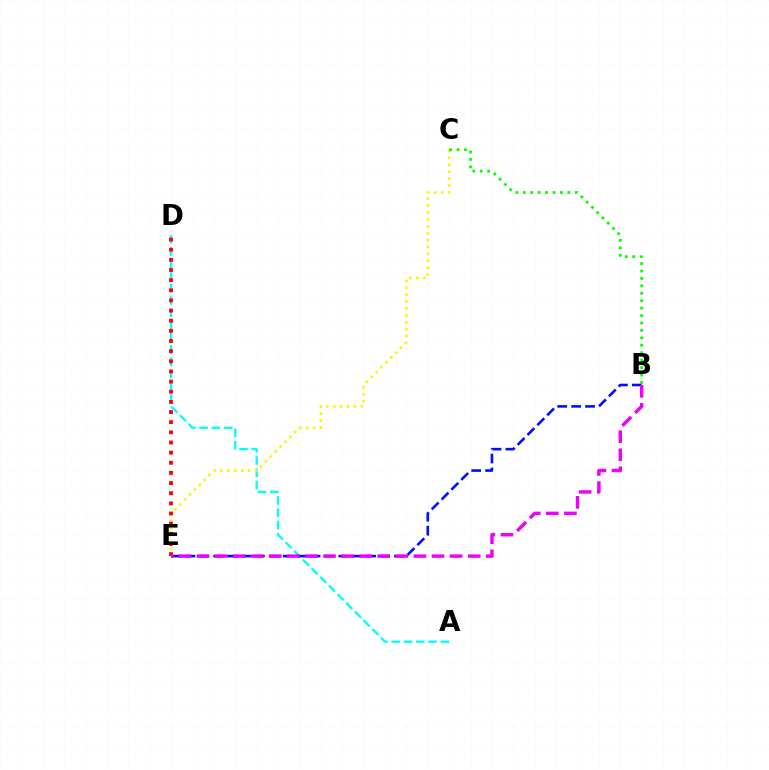{('A', 'D'): [{'color': '#00fff6', 'line_style': 'dashed', 'thickness': 1.67}], ('C', 'E'): [{'color': '#fcf500', 'line_style': 'dotted', 'thickness': 1.88}], ('B', 'C'): [{'color': '#08ff00', 'line_style': 'dotted', 'thickness': 2.02}], ('D', 'E'): [{'color': '#ff0000', 'line_style': 'dotted', 'thickness': 2.76}], ('B', 'E'): [{'color': '#0010ff', 'line_style': 'dashed', 'thickness': 1.89}, {'color': '#ee00ff', 'line_style': 'dashed', 'thickness': 2.46}]}